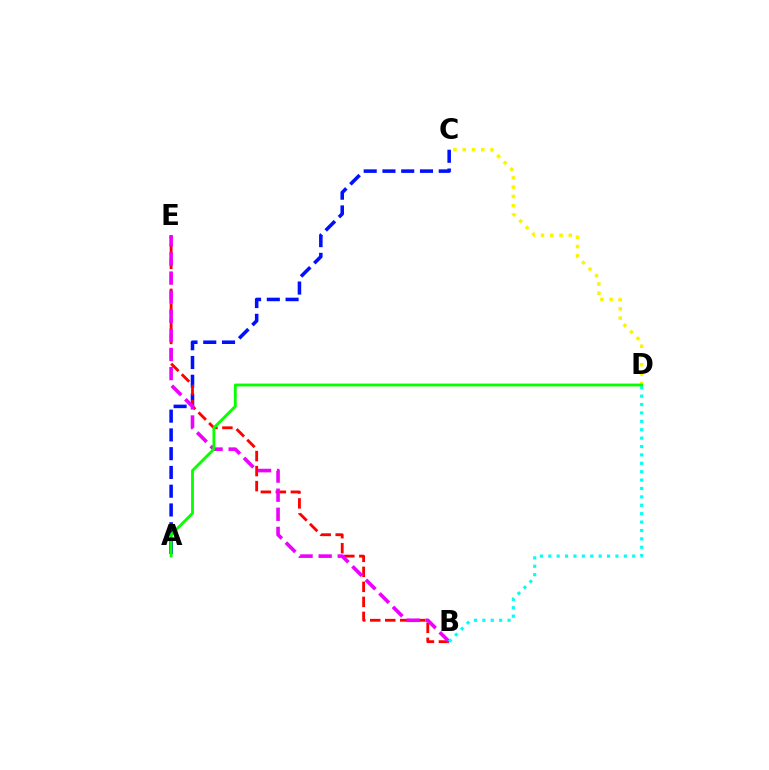{('A', 'C'): [{'color': '#0010ff', 'line_style': 'dashed', 'thickness': 2.55}], ('B', 'E'): [{'color': '#ff0000', 'line_style': 'dashed', 'thickness': 2.04}, {'color': '#ee00ff', 'line_style': 'dashed', 'thickness': 2.59}], ('B', 'D'): [{'color': '#00fff6', 'line_style': 'dotted', 'thickness': 2.28}], ('C', 'D'): [{'color': '#fcf500', 'line_style': 'dotted', 'thickness': 2.51}], ('A', 'D'): [{'color': '#08ff00', 'line_style': 'solid', 'thickness': 2.05}]}